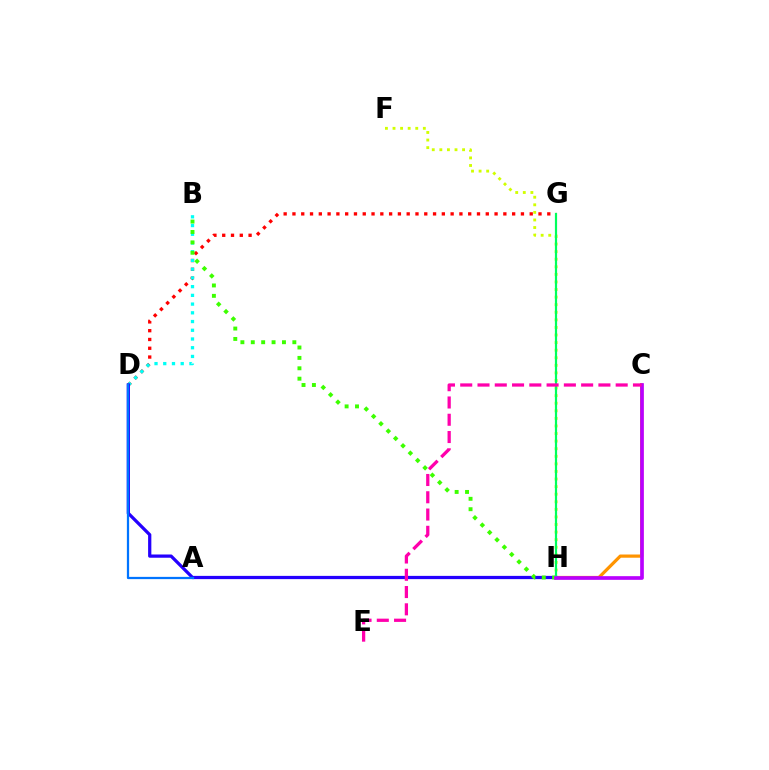{('D', 'G'): [{'color': '#ff0000', 'line_style': 'dotted', 'thickness': 2.39}], ('C', 'H'): [{'color': '#ff9400', 'line_style': 'solid', 'thickness': 2.32}, {'color': '#b900ff', 'line_style': 'solid', 'thickness': 2.64}], ('B', 'D'): [{'color': '#00fff6', 'line_style': 'dotted', 'thickness': 2.37}], ('D', 'H'): [{'color': '#2500ff', 'line_style': 'solid', 'thickness': 2.34}], ('F', 'H'): [{'color': '#d1ff00', 'line_style': 'dotted', 'thickness': 2.06}], ('B', 'H'): [{'color': '#3dff00', 'line_style': 'dotted', 'thickness': 2.82}], ('G', 'H'): [{'color': '#00ff5c', 'line_style': 'solid', 'thickness': 1.58}], ('C', 'E'): [{'color': '#ff00ac', 'line_style': 'dashed', 'thickness': 2.35}], ('A', 'D'): [{'color': '#0074ff', 'line_style': 'solid', 'thickness': 1.62}]}